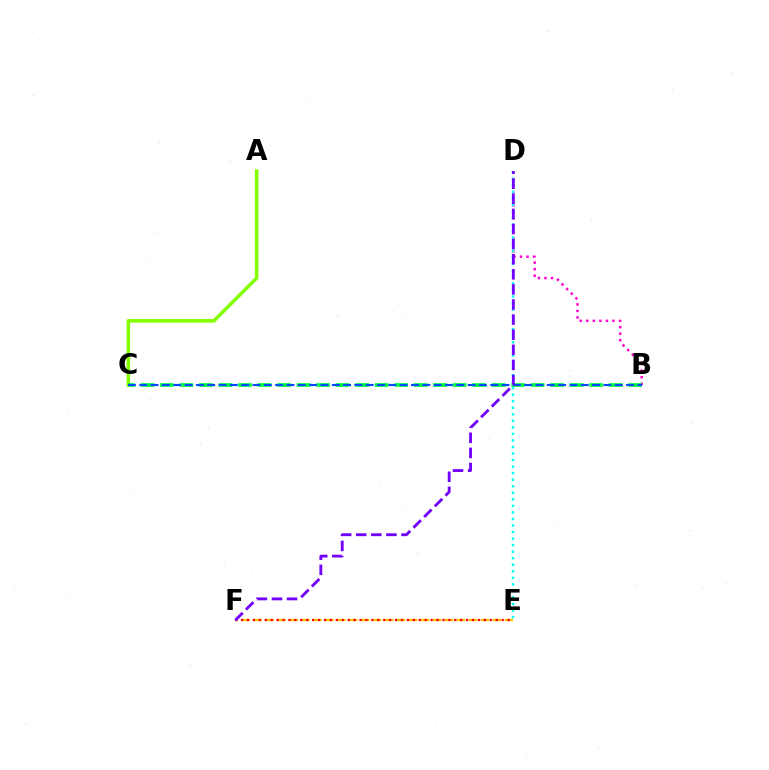{('E', 'F'): [{'color': '#ffbd00', 'line_style': 'dashed', 'thickness': 1.62}, {'color': '#ff0000', 'line_style': 'dotted', 'thickness': 1.61}], ('B', 'D'): [{'color': '#ff00cf', 'line_style': 'dotted', 'thickness': 1.78}], ('D', 'E'): [{'color': '#00fff6', 'line_style': 'dotted', 'thickness': 1.78}], ('A', 'C'): [{'color': '#84ff00', 'line_style': 'solid', 'thickness': 2.56}], ('B', 'C'): [{'color': '#00ff39', 'line_style': 'dashed', 'thickness': 2.65}, {'color': '#004bff', 'line_style': 'dashed', 'thickness': 1.54}], ('D', 'F'): [{'color': '#7200ff', 'line_style': 'dashed', 'thickness': 2.05}]}